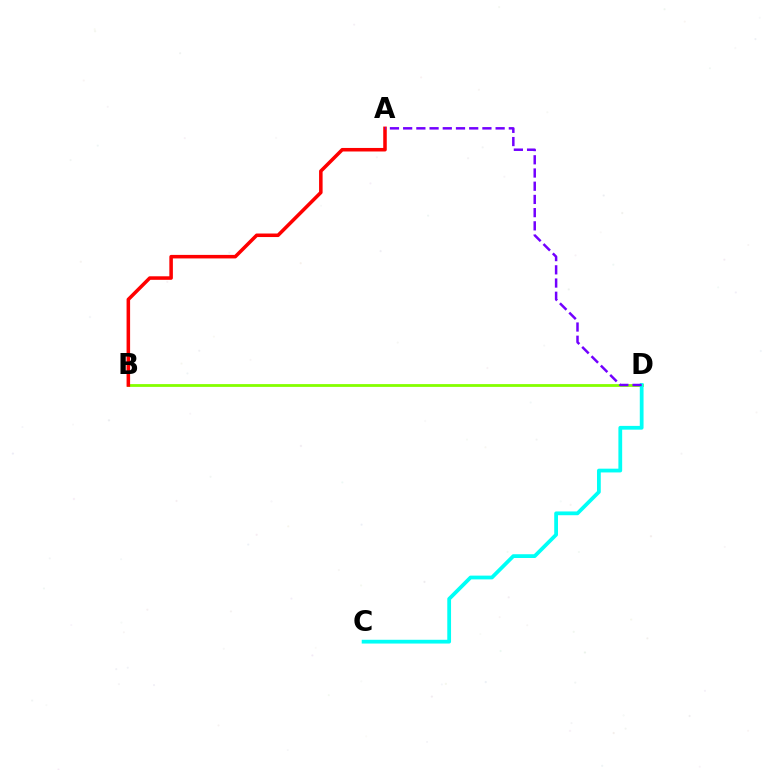{('B', 'D'): [{'color': '#84ff00', 'line_style': 'solid', 'thickness': 2.01}], ('A', 'B'): [{'color': '#ff0000', 'line_style': 'solid', 'thickness': 2.54}], ('C', 'D'): [{'color': '#00fff6', 'line_style': 'solid', 'thickness': 2.71}], ('A', 'D'): [{'color': '#7200ff', 'line_style': 'dashed', 'thickness': 1.79}]}